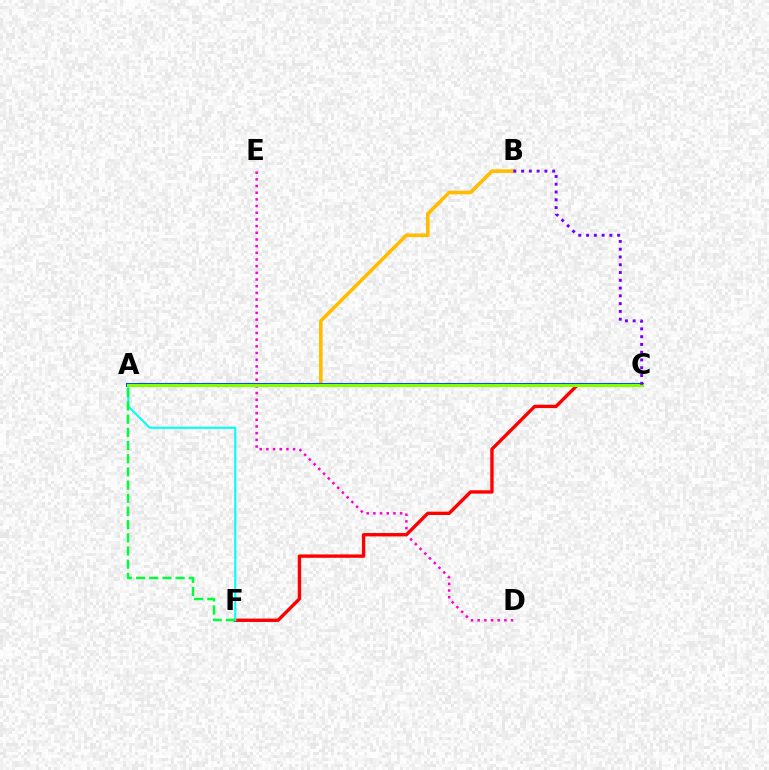{('A', 'B'): [{'color': '#ffbd00', 'line_style': 'solid', 'thickness': 2.59}], ('D', 'E'): [{'color': '#ff00cf', 'line_style': 'dotted', 'thickness': 1.81}], ('C', 'F'): [{'color': '#ff0000', 'line_style': 'solid', 'thickness': 2.43}], ('A', 'F'): [{'color': '#00fff6', 'line_style': 'solid', 'thickness': 1.51}, {'color': '#00ff39', 'line_style': 'dashed', 'thickness': 1.79}], ('A', 'C'): [{'color': '#004bff', 'line_style': 'solid', 'thickness': 2.93}, {'color': '#84ff00', 'line_style': 'solid', 'thickness': 2.21}], ('B', 'C'): [{'color': '#7200ff', 'line_style': 'dotted', 'thickness': 2.11}]}